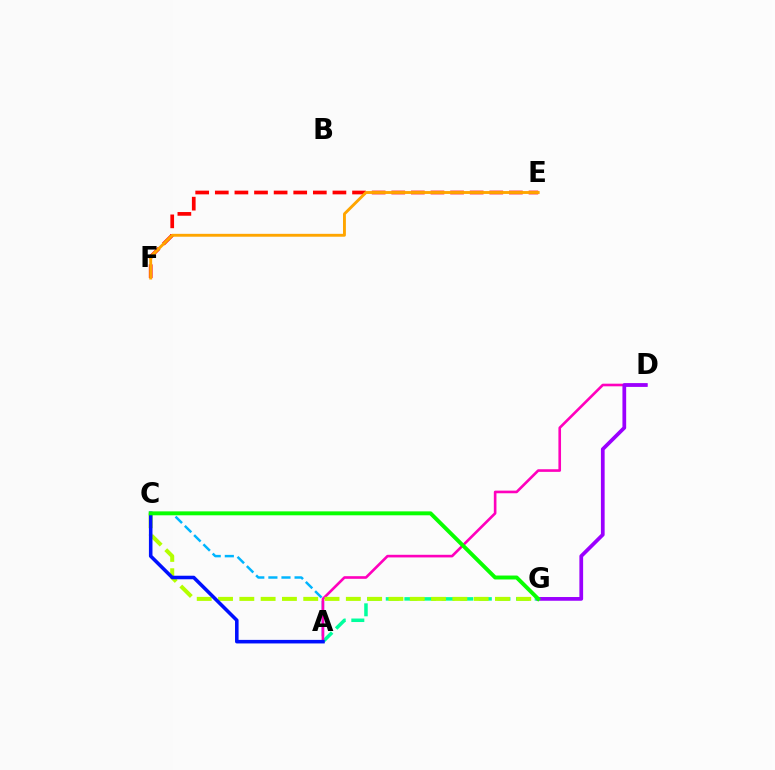{('E', 'F'): [{'color': '#ff0000', 'line_style': 'dashed', 'thickness': 2.66}, {'color': '#ffa500', 'line_style': 'solid', 'thickness': 2.08}], ('A', 'G'): [{'color': '#00ff9d', 'line_style': 'dashed', 'thickness': 2.53}], ('A', 'C'): [{'color': '#00b5ff', 'line_style': 'dashed', 'thickness': 1.78}, {'color': '#0010ff', 'line_style': 'solid', 'thickness': 2.56}], ('A', 'D'): [{'color': '#ff00bd', 'line_style': 'solid', 'thickness': 1.89}], ('D', 'G'): [{'color': '#9b00ff', 'line_style': 'solid', 'thickness': 2.69}], ('C', 'G'): [{'color': '#b3ff00', 'line_style': 'dashed', 'thickness': 2.89}, {'color': '#08ff00', 'line_style': 'solid', 'thickness': 2.83}]}